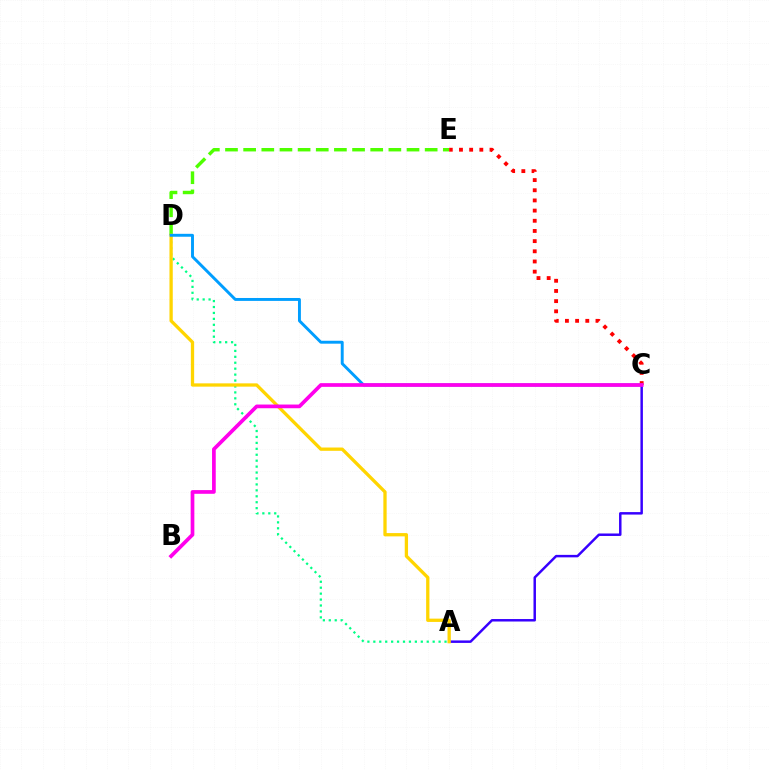{('A', 'D'): [{'color': '#00ff86', 'line_style': 'dotted', 'thickness': 1.61}, {'color': '#ffd500', 'line_style': 'solid', 'thickness': 2.37}], ('A', 'C'): [{'color': '#3700ff', 'line_style': 'solid', 'thickness': 1.78}], ('D', 'E'): [{'color': '#4fff00', 'line_style': 'dashed', 'thickness': 2.47}], ('C', 'E'): [{'color': '#ff0000', 'line_style': 'dotted', 'thickness': 2.76}], ('C', 'D'): [{'color': '#009eff', 'line_style': 'solid', 'thickness': 2.1}], ('B', 'C'): [{'color': '#ff00ed', 'line_style': 'solid', 'thickness': 2.67}]}